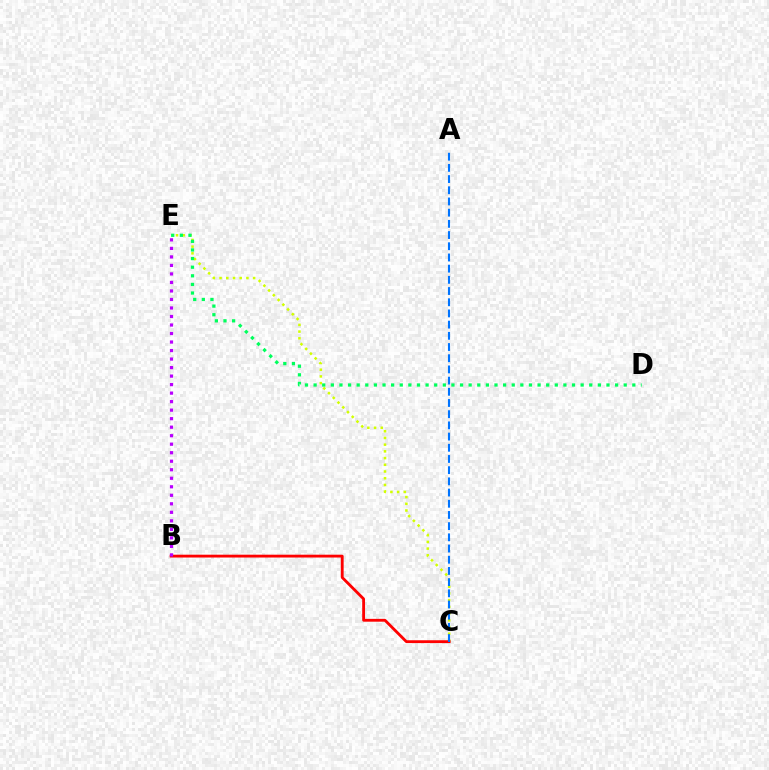{('C', 'E'): [{'color': '#d1ff00', 'line_style': 'dotted', 'thickness': 1.82}], ('D', 'E'): [{'color': '#00ff5c', 'line_style': 'dotted', 'thickness': 2.34}], ('B', 'C'): [{'color': '#ff0000', 'line_style': 'solid', 'thickness': 2.03}], ('A', 'C'): [{'color': '#0074ff', 'line_style': 'dashed', 'thickness': 1.52}], ('B', 'E'): [{'color': '#b900ff', 'line_style': 'dotted', 'thickness': 2.31}]}